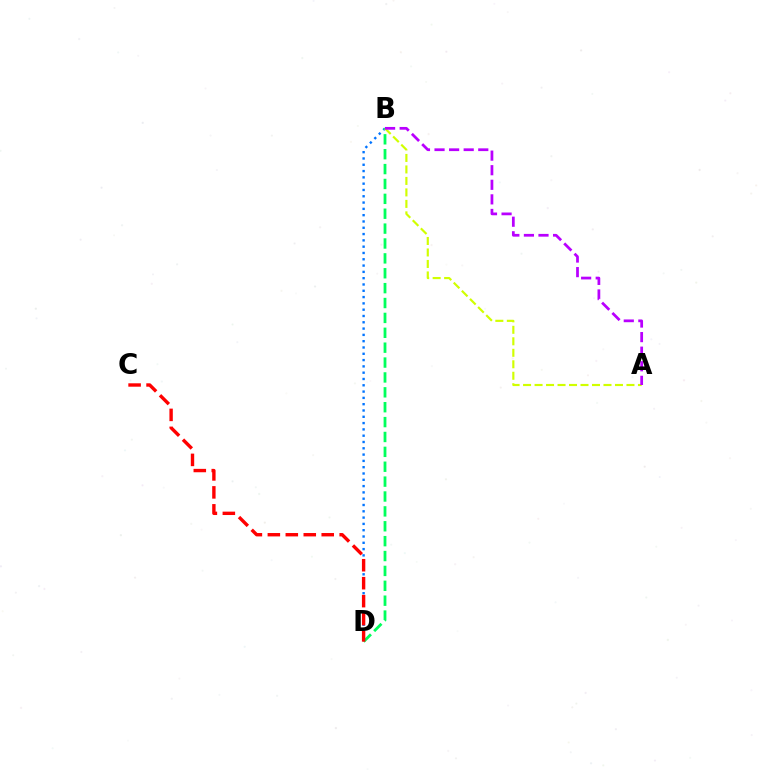{('B', 'D'): [{'color': '#0074ff', 'line_style': 'dotted', 'thickness': 1.71}, {'color': '#00ff5c', 'line_style': 'dashed', 'thickness': 2.02}], ('C', 'D'): [{'color': '#ff0000', 'line_style': 'dashed', 'thickness': 2.44}], ('A', 'B'): [{'color': '#d1ff00', 'line_style': 'dashed', 'thickness': 1.56}, {'color': '#b900ff', 'line_style': 'dashed', 'thickness': 1.98}]}